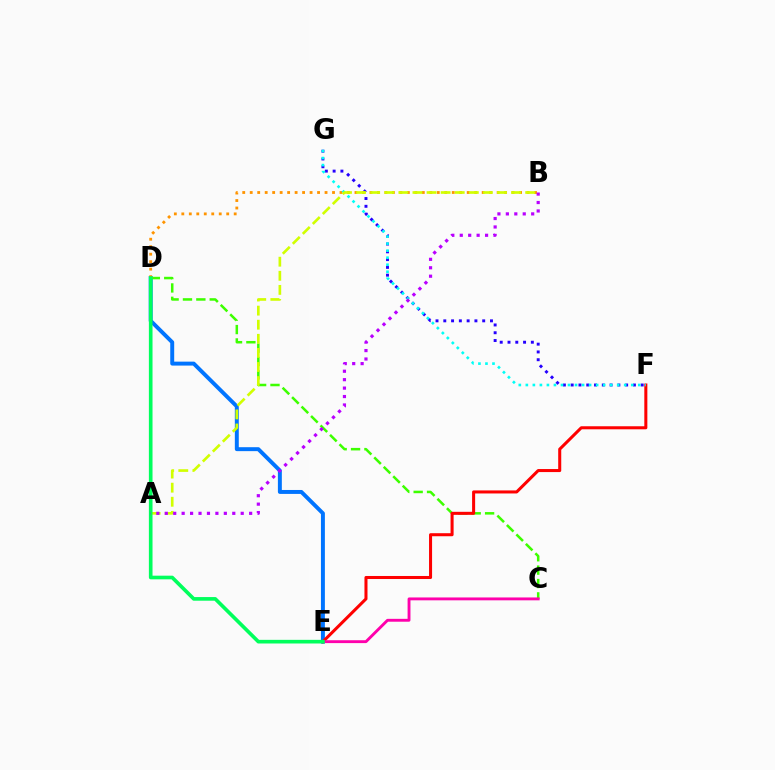{('D', 'E'): [{'color': '#0074ff', 'line_style': 'solid', 'thickness': 2.84}, {'color': '#00ff5c', 'line_style': 'solid', 'thickness': 2.62}], ('C', 'D'): [{'color': '#3dff00', 'line_style': 'dashed', 'thickness': 1.82}], ('E', 'F'): [{'color': '#ff0000', 'line_style': 'solid', 'thickness': 2.19}], ('F', 'G'): [{'color': '#2500ff', 'line_style': 'dotted', 'thickness': 2.11}, {'color': '#00fff6', 'line_style': 'dotted', 'thickness': 1.91}], ('B', 'D'): [{'color': '#ff9400', 'line_style': 'dotted', 'thickness': 2.03}], ('A', 'B'): [{'color': '#d1ff00', 'line_style': 'dashed', 'thickness': 1.91}, {'color': '#b900ff', 'line_style': 'dotted', 'thickness': 2.29}], ('C', 'E'): [{'color': '#ff00ac', 'line_style': 'solid', 'thickness': 2.07}]}